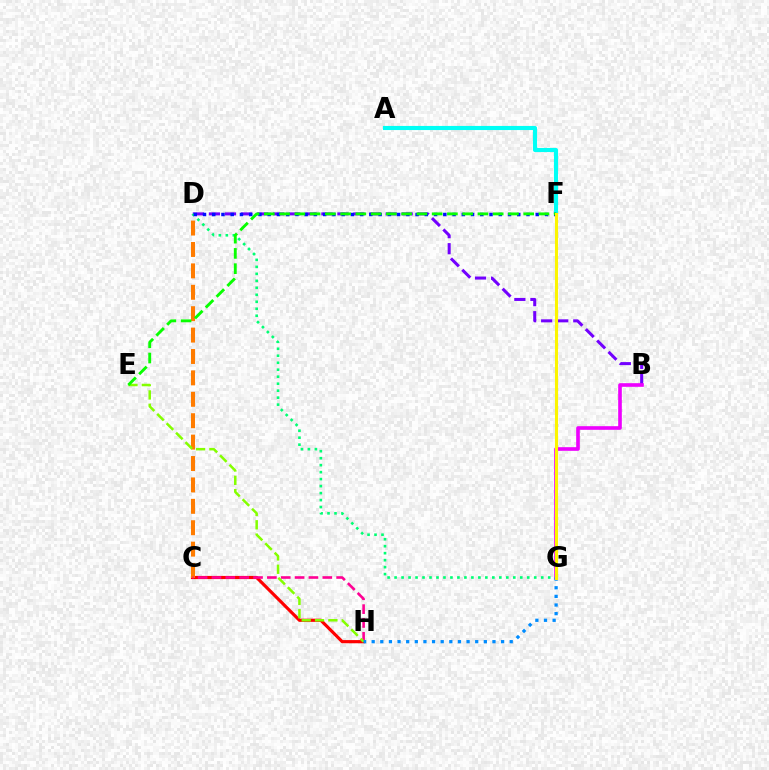{('B', 'D'): [{'color': '#7200ff', 'line_style': 'dashed', 'thickness': 2.18}], ('C', 'H'): [{'color': '#ff0000', 'line_style': 'solid', 'thickness': 2.28}, {'color': '#ff0094', 'line_style': 'dashed', 'thickness': 1.88}], ('C', 'D'): [{'color': '#ff7c00', 'line_style': 'dashed', 'thickness': 2.91}], ('A', 'F'): [{'color': '#00fff6', 'line_style': 'solid', 'thickness': 2.96}], ('B', 'G'): [{'color': '#ee00ff', 'line_style': 'solid', 'thickness': 2.61}], ('D', 'G'): [{'color': '#00ff74', 'line_style': 'dotted', 'thickness': 1.9}], ('D', 'F'): [{'color': '#0010ff', 'line_style': 'dotted', 'thickness': 2.51}], ('E', 'H'): [{'color': '#84ff00', 'line_style': 'dashed', 'thickness': 1.81}], ('G', 'H'): [{'color': '#008cff', 'line_style': 'dotted', 'thickness': 2.34}], ('E', 'F'): [{'color': '#08ff00', 'line_style': 'dashed', 'thickness': 2.07}], ('F', 'G'): [{'color': '#fcf500', 'line_style': 'solid', 'thickness': 2.22}]}